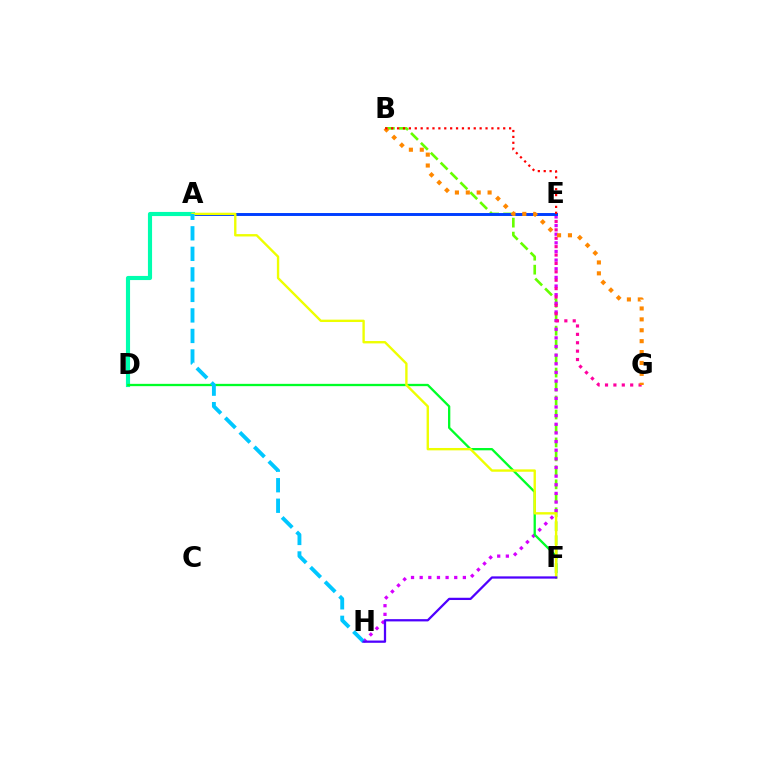{('B', 'F'): [{'color': '#66ff00', 'line_style': 'dashed', 'thickness': 1.9}], ('E', 'H'): [{'color': '#d600ff', 'line_style': 'dotted', 'thickness': 2.35}], ('E', 'G'): [{'color': '#ff00a0', 'line_style': 'dotted', 'thickness': 2.28}], ('A', 'E'): [{'color': '#003fff', 'line_style': 'solid', 'thickness': 2.12}], ('A', 'D'): [{'color': '#00ffaf', 'line_style': 'solid', 'thickness': 2.97}], ('D', 'F'): [{'color': '#00ff27', 'line_style': 'solid', 'thickness': 1.66}], ('A', 'F'): [{'color': '#eeff00', 'line_style': 'solid', 'thickness': 1.71}], ('B', 'G'): [{'color': '#ff8800', 'line_style': 'dotted', 'thickness': 2.96}], ('A', 'H'): [{'color': '#00c7ff', 'line_style': 'dashed', 'thickness': 2.79}], ('F', 'H'): [{'color': '#4f00ff', 'line_style': 'solid', 'thickness': 1.63}], ('B', 'E'): [{'color': '#ff0000', 'line_style': 'dotted', 'thickness': 1.6}]}